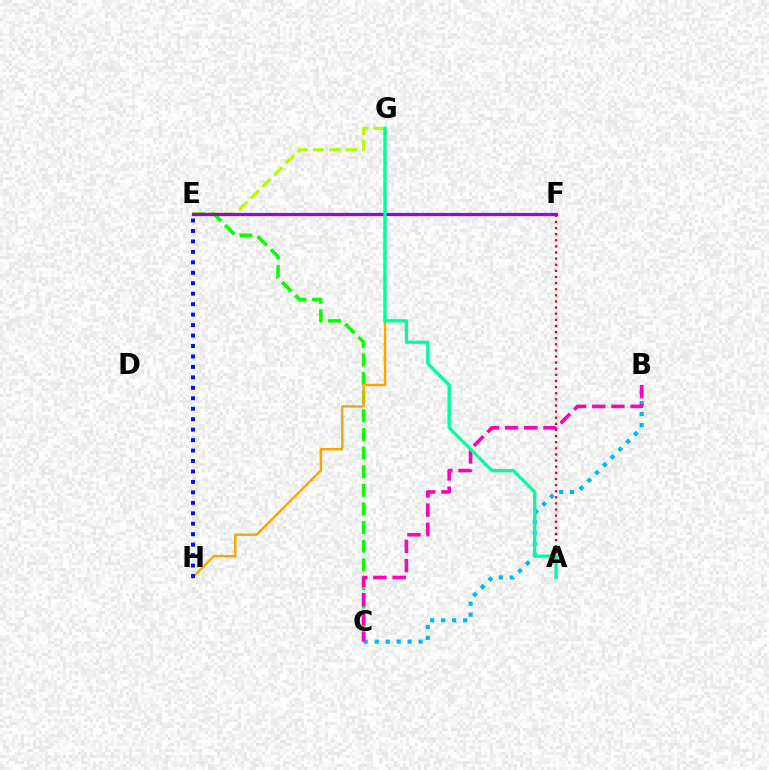{('C', 'E'): [{'color': '#08ff00', 'line_style': 'dashed', 'thickness': 2.53}], ('E', 'G'): [{'color': '#b3ff00', 'line_style': 'dashed', 'thickness': 2.23}], ('G', 'H'): [{'color': '#ffa500', 'line_style': 'solid', 'thickness': 1.77}], ('E', 'H'): [{'color': '#0010ff', 'line_style': 'dotted', 'thickness': 2.84}], ('B', 'C'): [{'color': '#00b5ff', 'line_style': 'dotted', 'thickness': 2.98}, {'color': '#ff00bd', 'line_style': 'dashed', 'thickness': 2.61}], ('A', 'F'): [{'color': '#ff0000', 'line_style': 'dotted', 'thickness': 1.66}], ('E', 'F'): [{'color': '#9b00ff', 'line_style': 'solid', 'thickness': 2.33}], ('A', 'G'): [{'color': '#00ff9d', 'line_style': 'solid', 'thickness': 2.38}]}